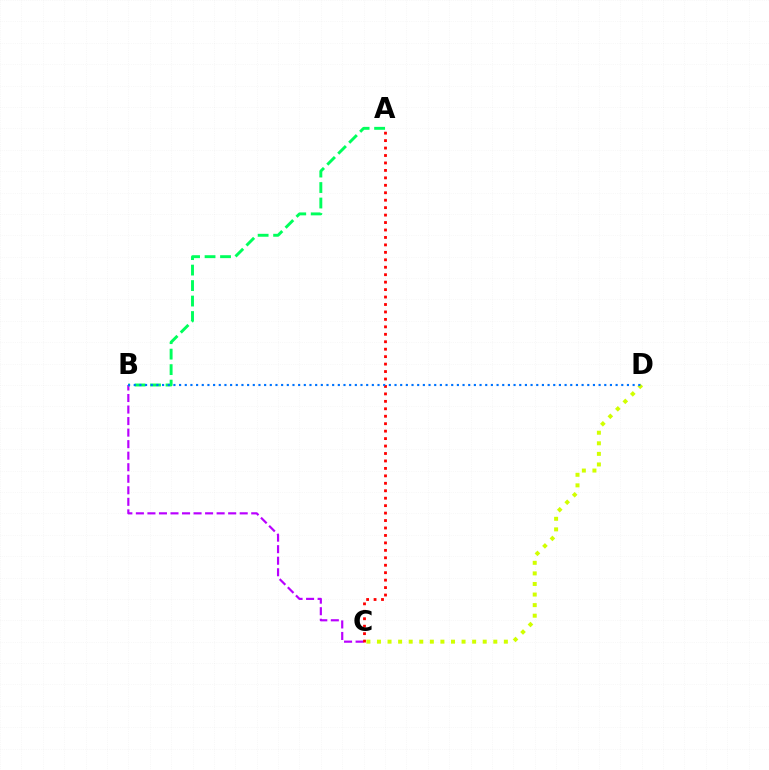{('B', 'C'): [{'color': '#b900ff', 'line_style': 'dashed', 'thickness': 1.57}], ('C', 'D'): [{'color': '#d1ff00', 'line_style': 'dotted', 'thickness': 2.87}], ('A', 'C'): [{'color': '#ff0000', 'line_style': 'dotted', 'thickness': 2.02}], ('A', 'B'): [{'color': '#00ff5c', 'line_style': 'dashed', 'thickness': 2.1}], ('B', 'D'): [{'color': '#0074ff', 'line_style': 'dotted', 'thickness': 1.54}]}